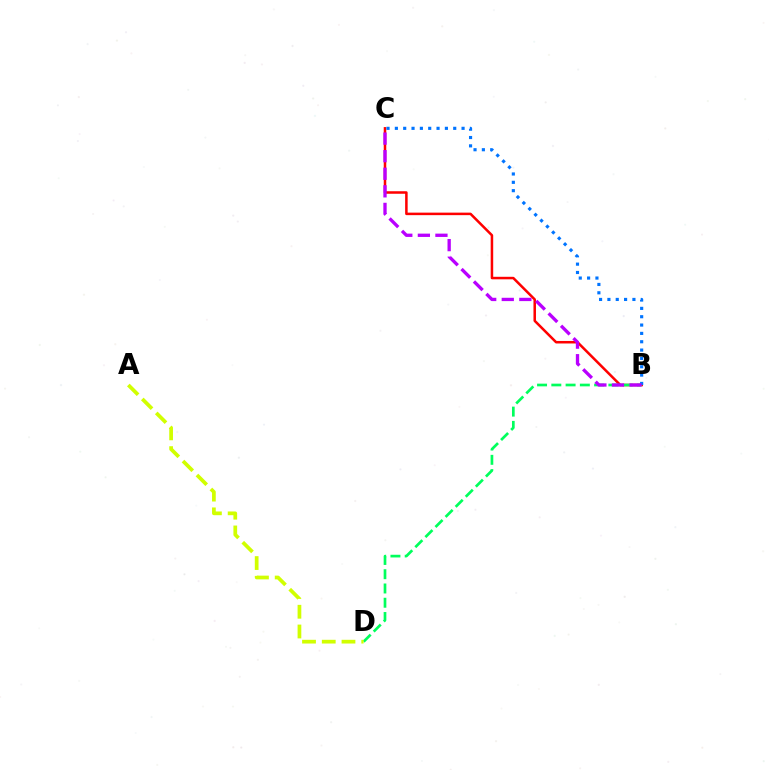{('B', 'C'): [{'color': '#ff0000', 'line_style': 'solid', 'thickness': 1.81}, {'color': '#0074ff', 'line_style': 'dotted', 'thickness': 2.27}, {'color': '#b900ff', 'line_style': 'dashed', 'thickness': 2.39}], ('B', 'D'): [{'color': '#00ff5c', 'line_style': 'dashed', 'thickness': 1.94}], ('A', 'D'): [{'color': '#d1ff00', 'line_style': 'dashed', 'thickness': 2.68}]}